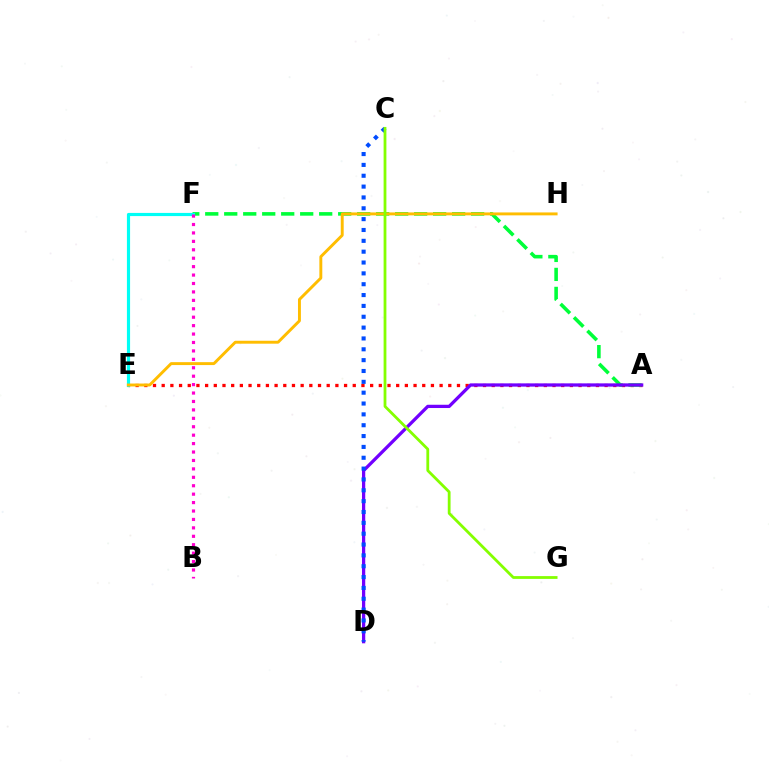{('A', 'E'): [{'color': '#ff0000', 'line_style': 'dotted', 'thickness': 2.36}], ('A', 'F'): [{'color': '#00ff39', 'line_style': 'dashed', 'thickness': 2.58}], ('A', 'D'): [{'color': '#7200ff', 'line_style': 'solid', 'thickness': 2.35}], ('E', 'F'): [{'color': '#00fff6', 'line_style': 'solid', 'thickness': 2.28}], ('B', 'F'): [{'color': '#ff00cf', 'line_style': 'dotted', 'thickness': 2.29}], ('E', 'H'): [{'color': '#ffbd00', 'line_style': 'solid', 'thickness': 2.1}], ('C', 'D'): [{'color': '#004bff', 'line_style': 'dotted', 'thickness': 2.95}], ('C', 'G'): [{'color': '#84ff00', 'line_style': 'solid', 'thickness': 2.01}]}